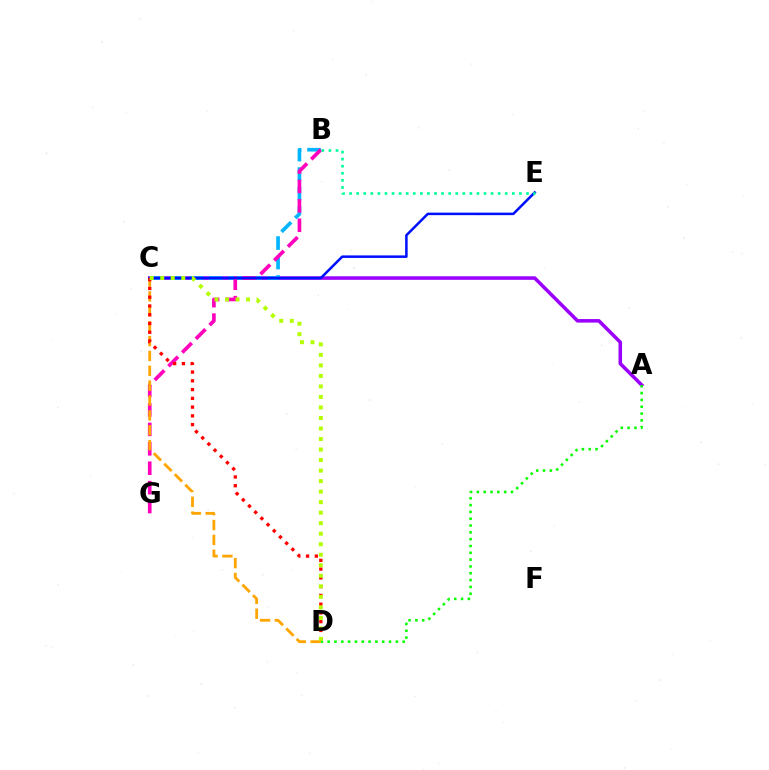{('A', 'C'): [{'color': '#9b00ff', 'line_style': 'solid', 'thickness': 2.55}], ('B', 'C'): [{'color': '#00b5ff', 'line_style': 'dashed', 'thickness': 2.64}], ('B', 'G'): [{'color': '#ff00bd', 'line_style': 'dashed', 'thickness': 2.64}], ('C', 'D'): [{'color': '#ffa500', 'line_style': 'dashed', 'thickness': 2.02}, {'color': '#ff0000', 'line_style': 'dotted', 'thickness': 2.38}, {'color': '#b3ff00', 'line_style': 'dotted', 'thickness': 2.86}], ('C', 'E'): [{'color': '#0010ff', 'line_style': 'solid', 'thickness': 1.82}], ('A', 'D'): [{'color': '#08ff00', 'line_style': 'dotted', 'thickness': 1.85}], ('B', 'E'): [{'color': '#00ff9d', 'line_style': 'dotted', 'thickness': 1.92}]}